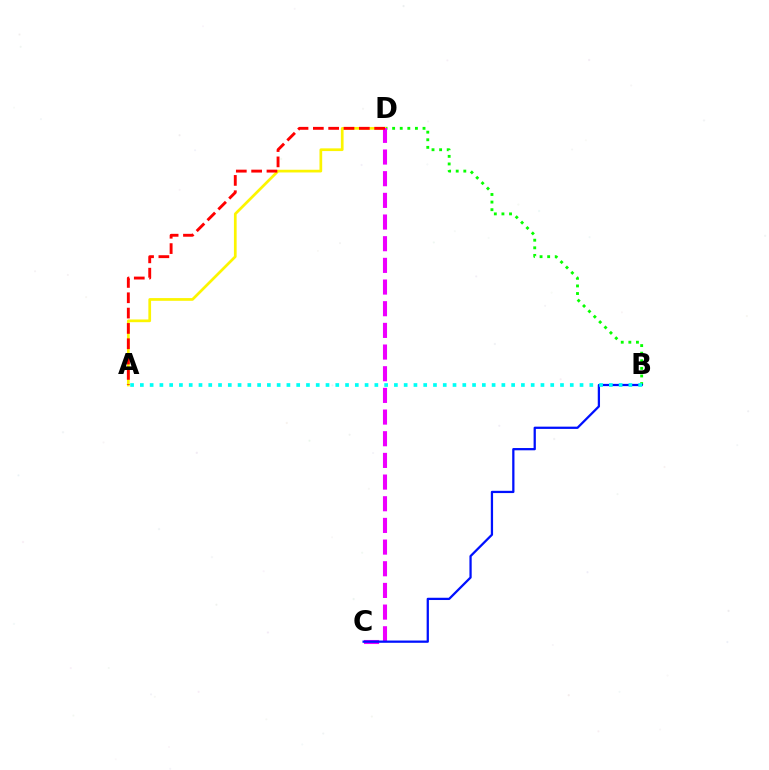{('B', 'D'): [{'color': '#08ff00', 'line_style': 'dotted', 'thickness': 2.06}], ('A', 'D'): [{'color': '#fcf500', 'line_style': 'solid', 'thickness': 1.95}, {'color': '#ff0000', 'line_style': 'dashed', 'thickness': 2.08}], ('C', 'D'): [{'color': '#ee00ff', 'line_style': 'dashed', 'thickness': 2.94}], ('B', 'C'): [{'color': '#0010ff', 'line_style': 'solid', 'thickness': 1.63}], ('A', 'B'): [{'color': '#00fff6', 'line_style': 'dotted', 'thickness': 2.65}]}